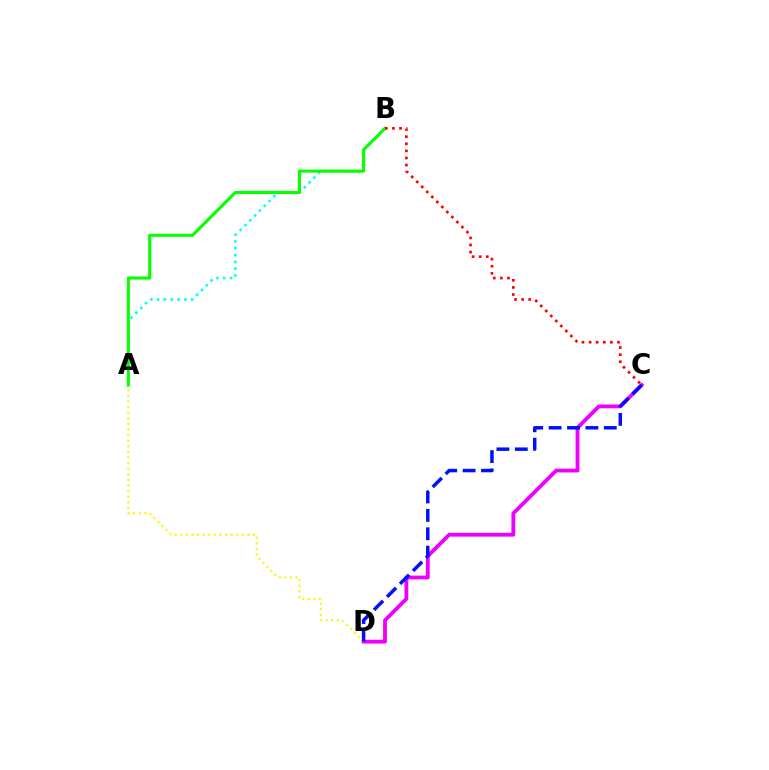{('A', 'B'): [{'color': '#00fff6', 'line_style': 'dotted', 'thickness': 1.85}, {'color': '#08ff00', 'line_style': 'solid', 'thickness': 2.25}], ('C', 'D'): [{'color': '#ee00ff', 'line_style': 'solid', 'thickness': 2.75}, {'color': '#0010ff', 'line_style': 'dashed', 'thickness': 2.5}], ('A', 'D'): [{'color': '#fcf500', 'line_style': 'dotted', 'thickness': 1.52}], ('B', 'C'): [{'color': '#ff0000', 'line_style': 'dotted', 'thickness': 1.93}]}